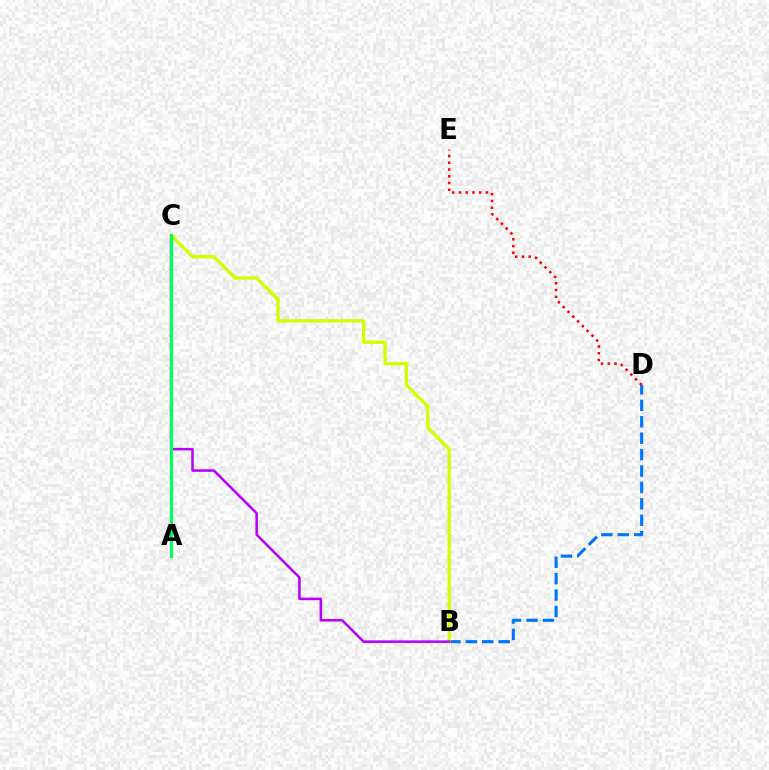{('B', 'D'): [{'color': '#0074ff', 'line_style': 'dashed', 'thickness': 2.23}], ('B', 'C'): [{'color': '#d1ff00', 'line_style': 'solid', 'thickness': 2.38}, {'color': '#b900ff', 'line_style': 'solid', 'thickness': 1.83}], ('D', 'E'): [{'color': '#ff0000', 'line_style': 'dotted', 'thickness': 1.83}], ('A', 'C'): [{'color': '#00ff5c', 'line_style': 'solid', 'thickness': 2.26}]}